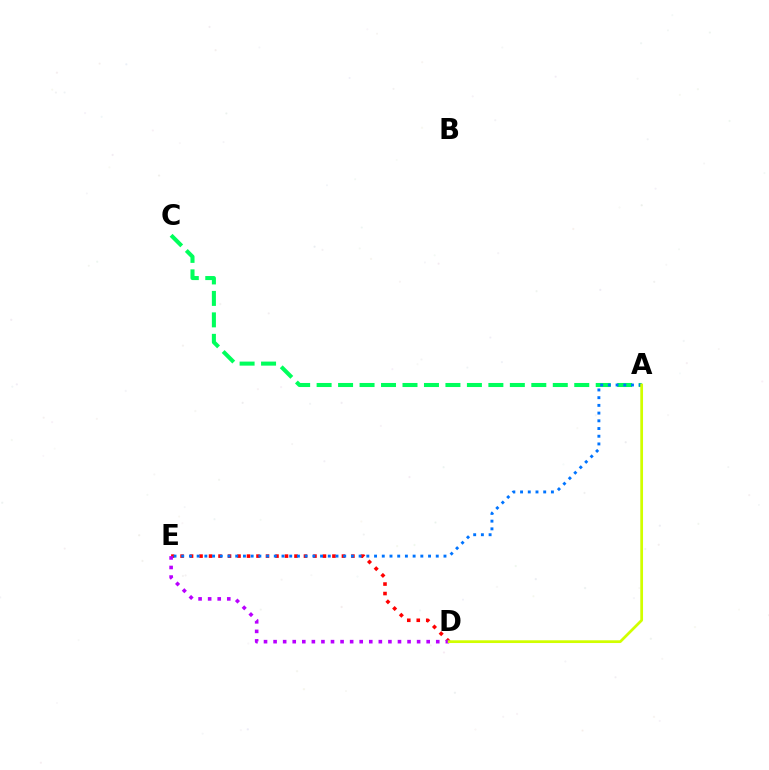{('D', 'E'): [{'color': '#ff0000', 'line_style': 'dotted', 'thickness': 2.58}, {'color': '#b900ff', 'line_style': 'dotted', 'thickness': 2.6}], ('A', 'C'): [{'color': '#00ff5c', 'line_style': 'dashed', 'thickness': 2.92}], ('A', 'E'): [{'color': '#0074ff', 'line_style': 'dotted', 'thickness': 2.1}], ('A', 'D'): [{'color': '#d1ff00', 'line_style': 'solid', 'thickness': 1.97}]}